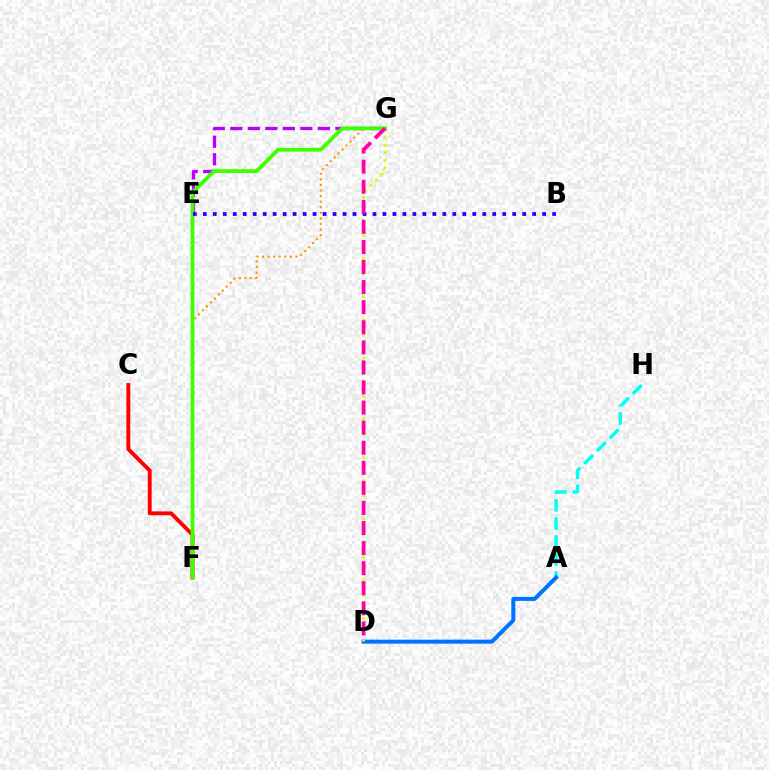{('A', 'H'): [{'color': '#00fff6', 'line_style': 'dashed', 'thickness': 2.45}], ('E', 'F'): [{'color': '#00ff5c', 'line_style': 'dotted', 'thickness': 1.51}], ('F', 'G'): [{'color': '#ff9400', 'line_style': 'dotted', 'thickness': 1.51}, {'color': '#3dff00', 'line_style': 'solid', 'thickness': 2.72}], ('A', 'D'): [{'color': '#0074ff', 'line_style': 'solid', 'thickness': 2.88}], ('C', 'F'): [{'color': '#ff0000', 'line_style': 'solid', 'thickness': 2.8}], ('D', 'G'): [{'color': '#d1ff00', 'line_style': 'dotted', 'thickness': 2.08}, {'color': '#ff00ac', 'line_style': 'dashed', 'thickness': 2.73}], ('E', 'G'): [{'color': '#b900ff', 'line_style': 'dashed', 'thickness': 2.38}], ('B', 'E'): [{'color': '#2500ff', 'line_style': 'dotted', 'thickness': 2.71}]}